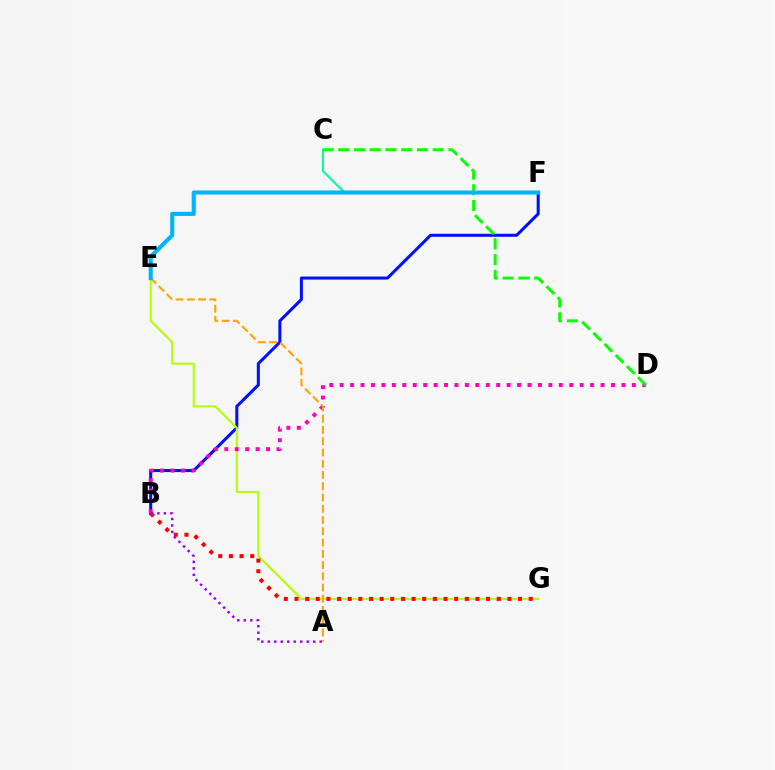{('B', 'F'): [{'color': '#0010ff', 'line_style': 'solid', 'thickness': 2.19}], ('C', 'F'): [{'color': '#00ff9d', 'line_style': 'solid', 'thickness': 1.5}], ('E', 'G'): [{'color': '#b3ff00', 'line_style': 'solid', 'thickness': 1.5}], ('B', 'D'): [{'color': '#ff00bd', 'line_style': 'dotted', 'thickness': 2.84}], ('B', 'G'): [{'color': '#ff0000', 'line_style': 'dotted', 'thickness': 2.89}], ('A', 'E'): [{'color': '#ffa500', 'line_style': 'dashed', 'thickness': 1.53}], ('C', 'D'): [{'color': '#08ff00', 'line_style': 'dashed', 'thickness': 2.14}], ('A', 'B'): [{'color': '#9b00ff', 'line_style': 'dotted', 'thickness': 1.76}], ('E', 'F'): [{'color': '#00b5ff', 'line_style': 'solid', 'thickness': 2.95}]}